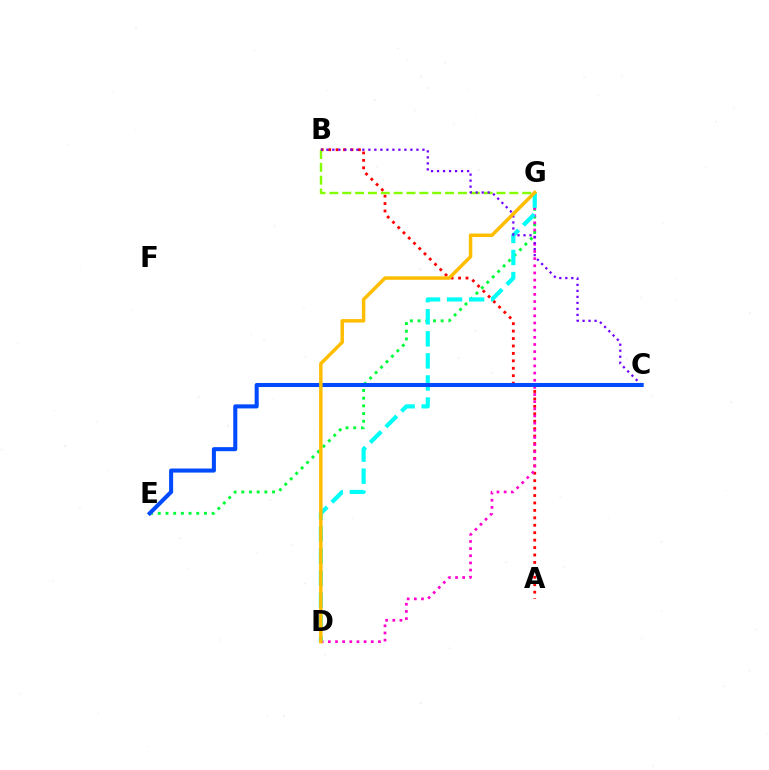{('A', 'B'): [{'color': '#ff0000', 'line_style': 'dotted', 'thickness': 2.02}], ('B', 'G'): [{'color': '#84ff00', 'line_style': 'dashed', 'thickness': 1.75}], ('E', 'G'): [{'color': '#00ff39', 'line_style': 'dotted', 'thickness': 2.09}], ('D', 'G'): [{'color': '#ff00cf', 'line_style': 'dotted', 'thickness': 1.94}, {'color': '#00fff6', 'line_style': 'dashed', 'thickness': 3.0}, {'color': '#ffbd00', 'line_style': 'solid', 'thickness': 2.5}], ('B', 'C'): [{'color': '#7200ff', 'line_style': 'dotted', 'thickness': 1.63}], ('C', 'E'): [{'color': '#004bff', 'line_style': 'solid', 'thickness': 2.92}]}